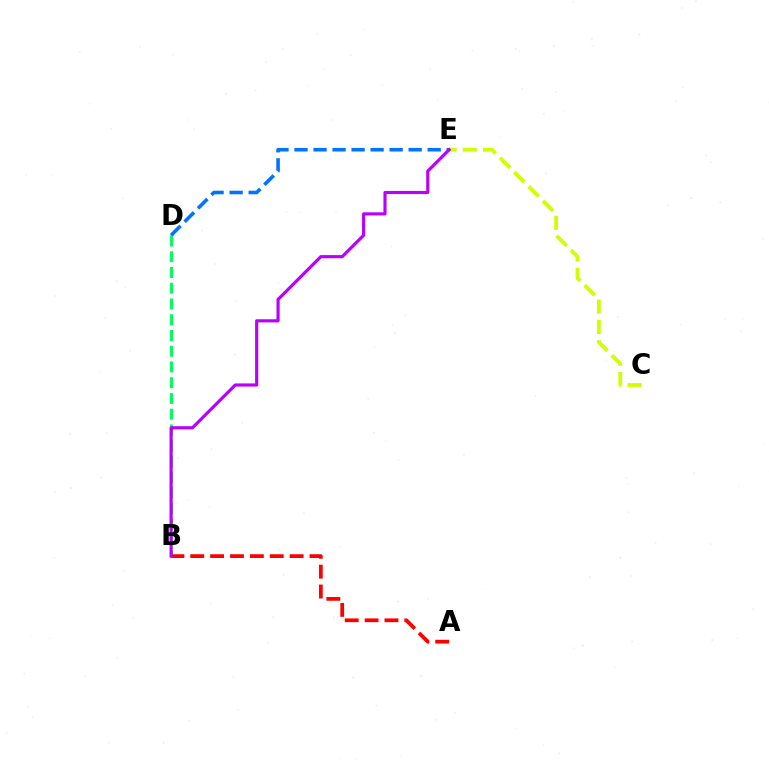{('B', 'D'): [{'color': '#00ff5c', 'line_style': 'dashed', 'thickness': 2.14}], ('A', 'B'): [{'color': '#ff0000', 'line_style': 'dashed', 'thickness': 2.7}], ('D', 'E'): [{'color': '#0074ff', 'line_style': 'dashed', 'thickness': 2.58}], ('C', 'E'): [{'color': '#d1ff00', 'line_style': 'dashed', 'thickness': 2.76}], ('B', 'E'): [{'color': '#b900ff', 'line_style': 'solid', 'thickness': 2.27}]}